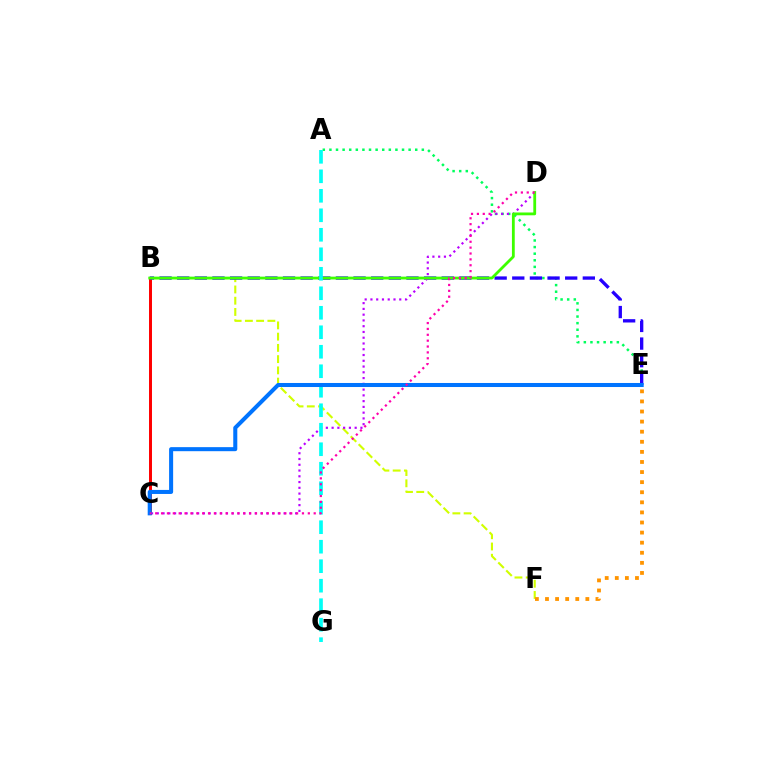{('B', 'C'): [{'color': '#ff0000', 'line_style': 'solid', 'thickness': 2.14}], ('B', 'F'): [{'color': '#d1ff00', 'line_style': 'dashed', 'thickness': 1.53}], ('A', 'E'): [{'color': '#00ff5c', 'line_style': 'dotted', 'thickness': 1.79}], ('E', 'F'): [{'color': '#ff9400', 'line_style': 'dotted', 'thickness': 2.74}], ('B', 'E'): [{'color': '#2500ff', 'line_style': 'dashed', 'thickness': 2.4}], ('C', 'D'): [{'color': '#b900ff', 'line_style': 'dotted', 'thickness': 1.57}, {'color': '#ff00ac', 'line_style': 'dotted', 'thickness': 1.6}], ('B', 'D'): [{'color': '#3dff00', 'line_style': 'solid', 'thickness': 2.02}], ('A', 'G'): [{'color': '#00fff6', 'line_style': 'dashed', 'thickness': 2.65}], ('C', 'E'): [{'color': '#0074ff', 'line_style': 'solid', 'thickness': 2.91}]}